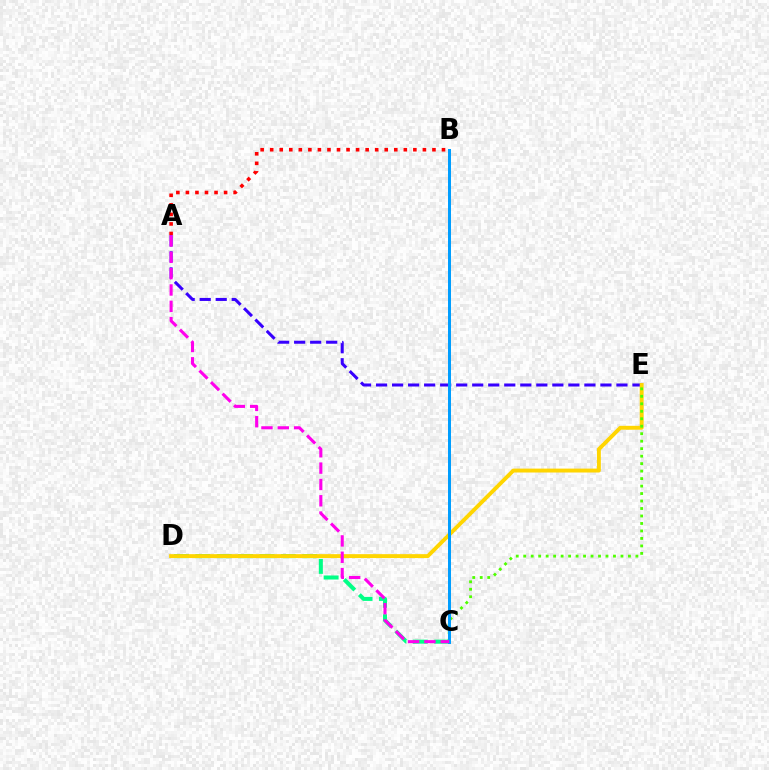{('C', 'D'): [{'color': '#00ff86', 'line_style': 'dashed', 'thickness': 2.91}], ('A', 'B'): [{'color': '#ff0000', 'line_style': 'dotted', 'thickness': 2.59}], ('A', 'E'): [{'color': '#3700ff', 'line_style': 'dashed', 'thickness': 2.18}], ('D', 'E'): [{'color': '#ffd500', 'line_style': 'solid', 'thickness': 2.82}], ('C', 'E'): [{'color': '#4fff00', 'line_style': 'dotted', 'thickness': 2.03}], ('B', 'C'): [{'color': '#009eff', 'line_style': 'solid', 'thickness': 2.16}], ('A', 'C'): [{'color': '#ff00ed', 'line_style': 'dashed', 'thickness': 2.22}]}